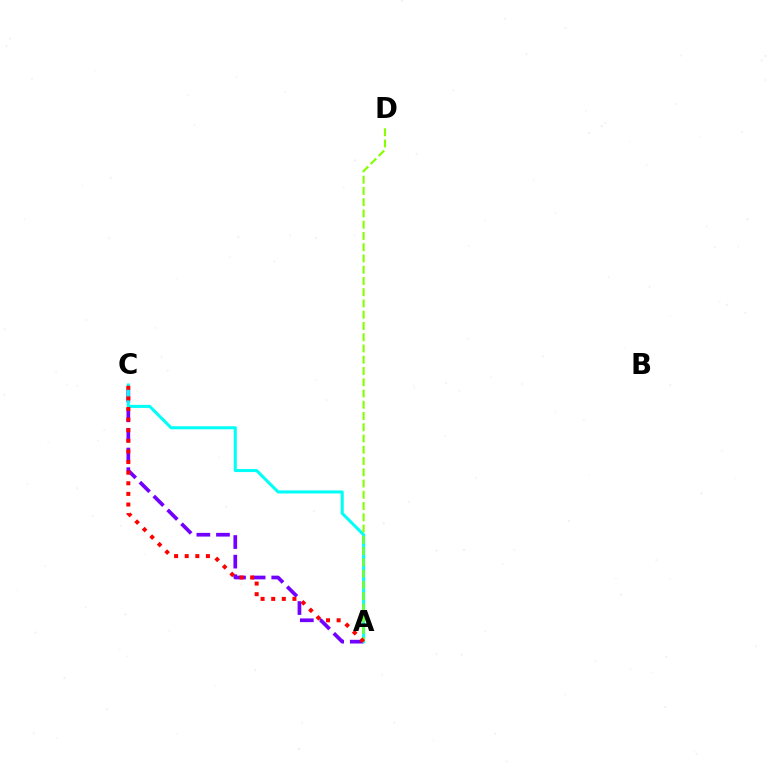{('A', 'C'): [{'color': '#7200ff', 'line_style': 'dashed', 'thickness': 2.66}, {'color': '#00fff6', 'line_style': 'solid', 'thickness': 2.19}, {'color': '#ff0000', 'line_style': 'dotted', 'thickness': 2.88}], ('A', 'D'): [{'color': '#84ff00', 'line_style': 'dashed', 'thickness': 1.53}]}